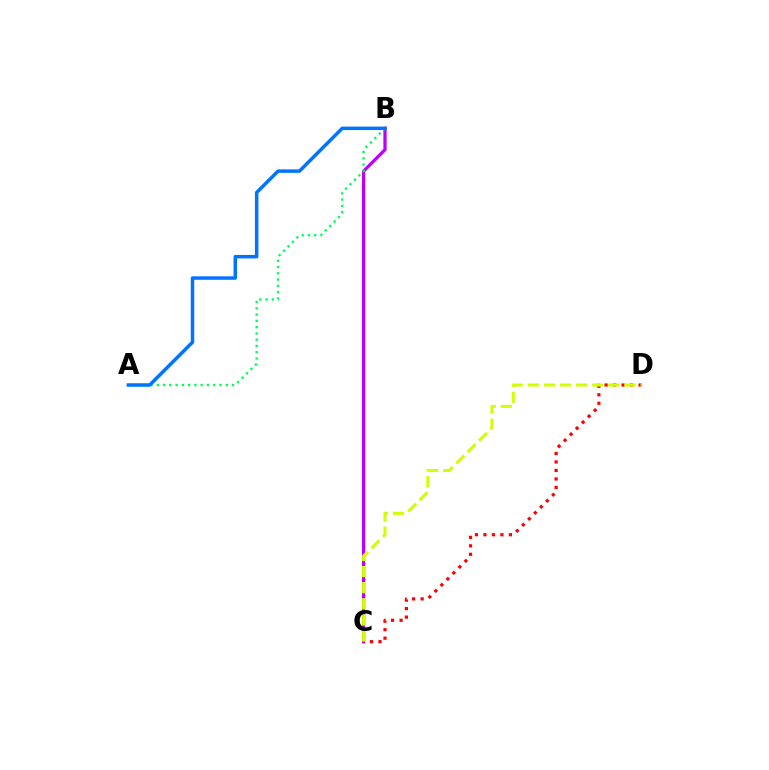{('B', 'C'): [{'color': '#b900ff', 'line_style': 'solid', 'thickness': 2.33}], ('C', 'D'): [{'color': '#ff0000', 'line_style': 'dotted', 'thickness': 2.31}, {'color': '#d1ff00', 'line_style': 'dashed', 'thickness': 2.19}], ('A', 'B'): [{'color': '#00ff5c', 'line_style': 'dotted', 'thickness': 1.7}, {'color': '#0074ff', 'line_style': 'solid', 'thickness': 2.5}]}